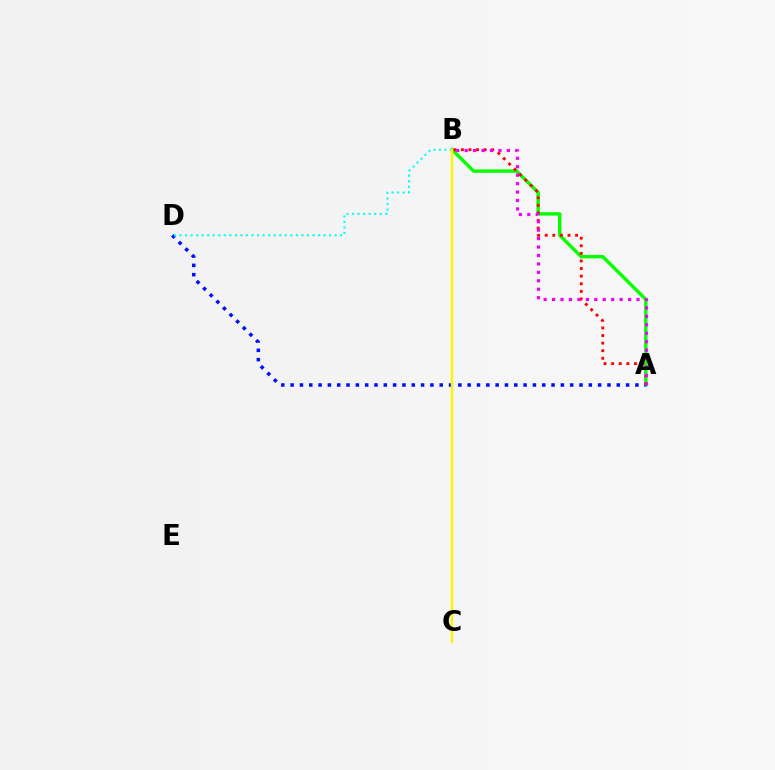{('A', 'B'): [{'color': '#08ff00', 'line_style': 'solid', 'thickness': 2.46}, {'color': '#ff0000', 'line_style': 'dotted', 'thickness': 2.06}, {'color': '#ee00ff', 'line_style': 'dotted', 'thickness': 2.29}], ('A', 'D'): [{'color': '#0010ff', 'line_style': 'dotted', 'thickness': 2.53}], ('B', 'D'): [{'color': '#00fff6', 'line_style': 'dotted', 'thickness': 1.51}], ('B', 'C'): [{'color': '#fcf500', 'line_style': 'solid', 'thickness': 1.69}]}